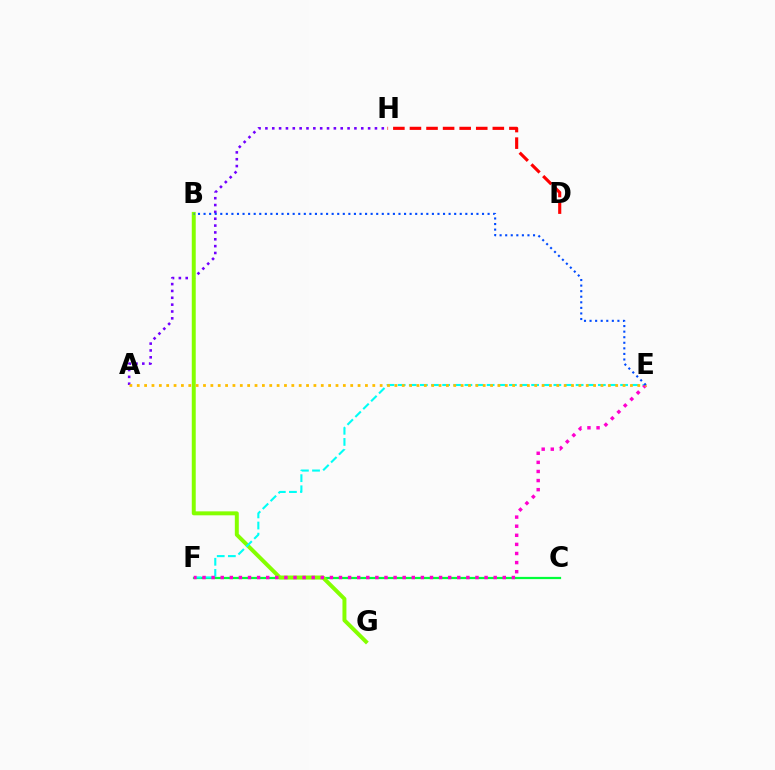{('C', 'F'): [{'color': '#00ff39', 'line_style': 'solid', 'thickness': 1.6}], ('A', 'H'): [{'color': '#7200ff', 'line_style': 'dotted', 'thickness': 1.86}], ('B', 'G'): [{'color': '#84ff00', 'line_style': 'solid', 'thickness': 2.85}], ('E', 'F'): [{'color': '#00fff6', 'line_style': 'dashed', 'thickness': 1.51}, {'color': '#ff00cf', 'line_style': 'dotted', 'thickness': 2.47}], ('A', 'E'): [{'color': '#ffbd00', 'line_style': 'dotted', 'thickness': 2.0}], ('D', 'H'): [{'color': '#ff0000', 'line_style': 'dashed', 'thickness': 2.25}], ('B', 'E'): [{'color': '#004bff', 'line_style': 'dotted', 'thickness': 1.51}]}